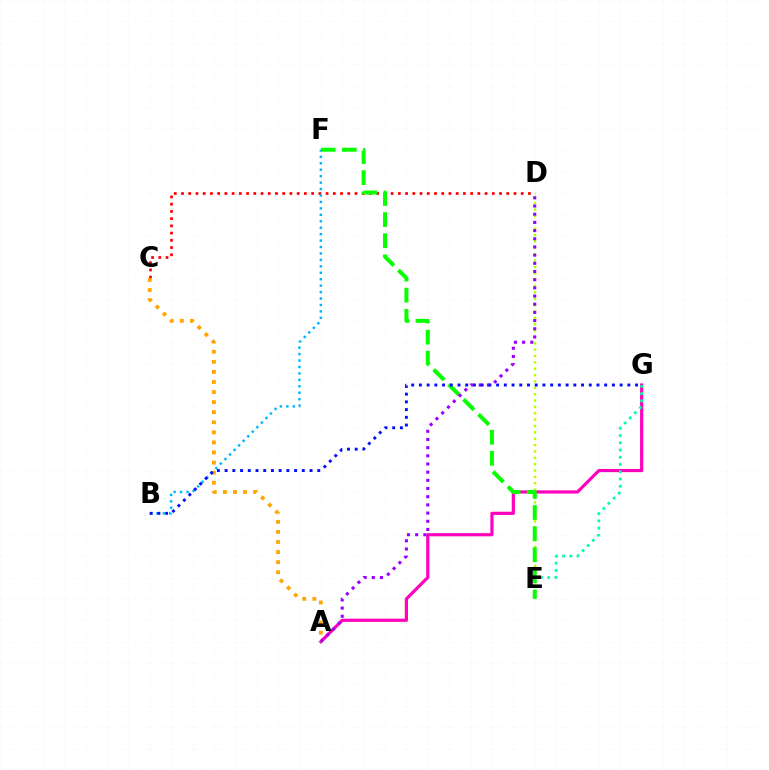{('A', 'G'): [{'color': '#ff00bd', 'line_style': 'solid', 'thickness': 2.29}], ('C', 'D'): [{'color': '#ff0000', 'line_style': 'dotted', 'thickness': 1.96}], ('E', 'G'): [{'color': '#00ff9d', 'line_style': 'dotted', 'thickness': 1.97}], ('D', 'E'): [{'color': '#b3ff00', 'line_style': 'dotted', 'thickness': 1.73}], ('A', 'C'): [{'color': '#ffa500', 'line_style': 'dotted', 'thickness': 2.74}], ('E', 'F'): [{'color': '#08ff00', 'line_style': 'dashed', 'thickness': 2.87}], ('A', 'D'): [{'color': '#9b00ff', 'line_style': 'dotted', 'thickness': 2.22}], ('B', 'F'): [{'color': '#00b5ff', 'line_style': 'dotted', 'thickness': 1.75}], ('B', 'G'): [{'color': '#0010ff', 'line_style': 'dotted', 'thickness': 2.1}]}